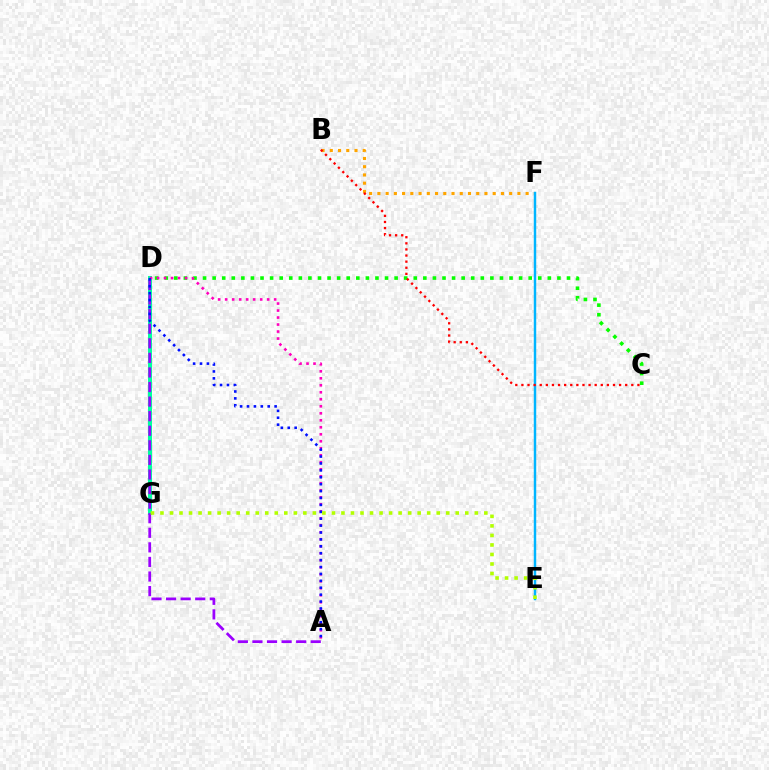{('B', 'F'): [{'color': '#ffa500', 'line_style': 'dotted', 'thickness': 2.24}], ('C', 'D'): [{'color': '#08ff00', 'line_style': 'dotted', 'thickness': 2.6}], ('D', 'G'): [{'color': '#00ff9d', 'line_style': 'solid', 'thickness': 2.86}], ('E', 'F'): [{'color': '#00b5ff', 'line_style': 'solid', 'thickness': 1.76}], ('A', 'D'): [{'color': '#ff00bd', 'line_style': 'dotted', 'thickness': 1.9}, {'color': '#9b00ff', 'line_style': 'dashed', 'thickness': 1.98}, {'color': '#0010ff', 'line_style': 'dotted', 'thickness': 1.88}], ('B', 'C'): [{'color': '#ff0000', 'line_style': 'dotted', 'thickness': 1.66}], ('E', 'G'): [{'color': '#b3ff00', 'line_style': 'dotted', 'thickness': 2.59}]}